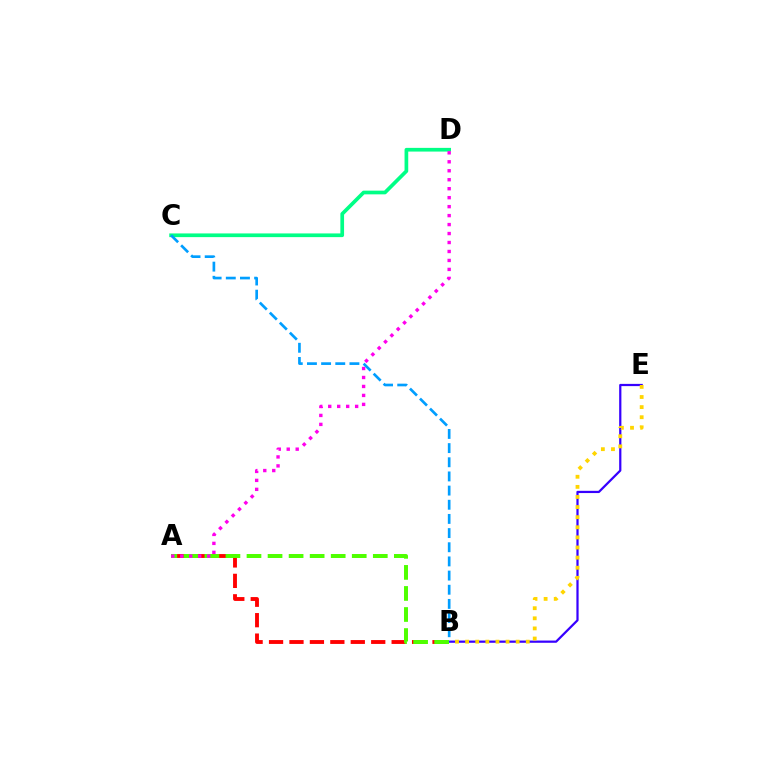{('A', 'B'): [{'color': '#ff0000', 'line_style': 'dashed', 'thickness': 2.78}, {'color': '#4fff00', 'line_style': 'dashed', 'thickness': 2.86}], ('B', 'E'): [{'color': '#3700ff', 'line_style': 'solid', 'thickness': 1.6}, {'color': '#ffd500', 'line_style': 'dotted', 'thickness': 2.75}], ('C', 'D'): [{'color': '#00ff86', 'line_style': 'solid', 'thickness': 2.66}], ('A', 'D'): [{'color': '#ff00ed', 'line_style': 'dotted', 'thickness': 2.44}], ('B', 'C'): [{'color': '#009eff', 'line_style': 'dashed', 'thickness': 1.92}]}